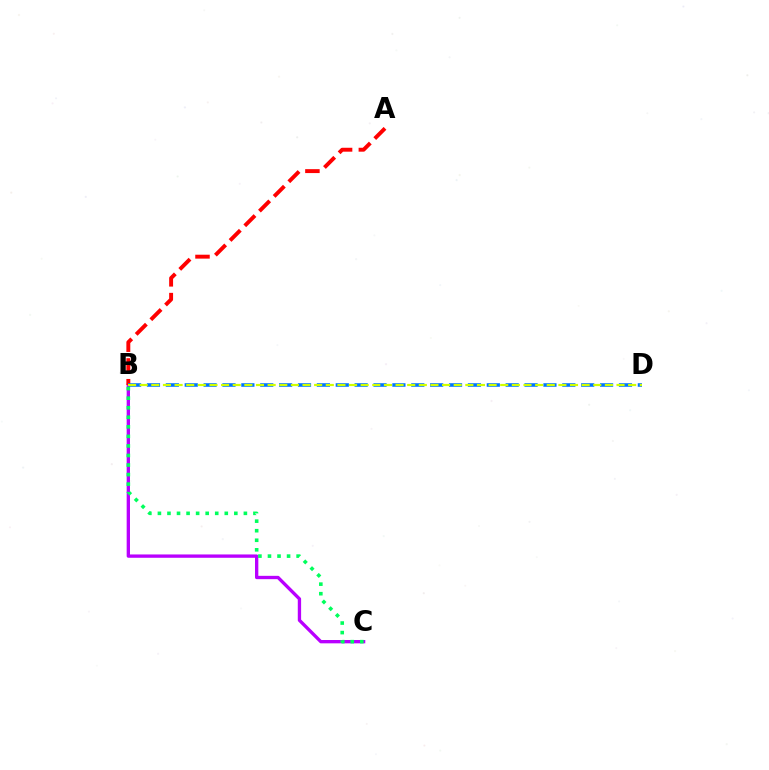{('B', 'C'): [{'color': '#b900ff', 'line_style': 'solid', 'thickness': 2.4}, {'color': '#00ff5c', 'line_style': 'dotted', 'thickness': 2.6}], ('A', 'B'): [{'color': '#ff0000', 'line_style': 'dashed', 'thickness': 2.82}], ('B', 'D'): [{'color': '#0074ff', 'line_style': 'dashed', 'thickness': 2.56}, {'color': '#d1ff00', 'line_style': 'dashed', 'thickness': 1.58}]}